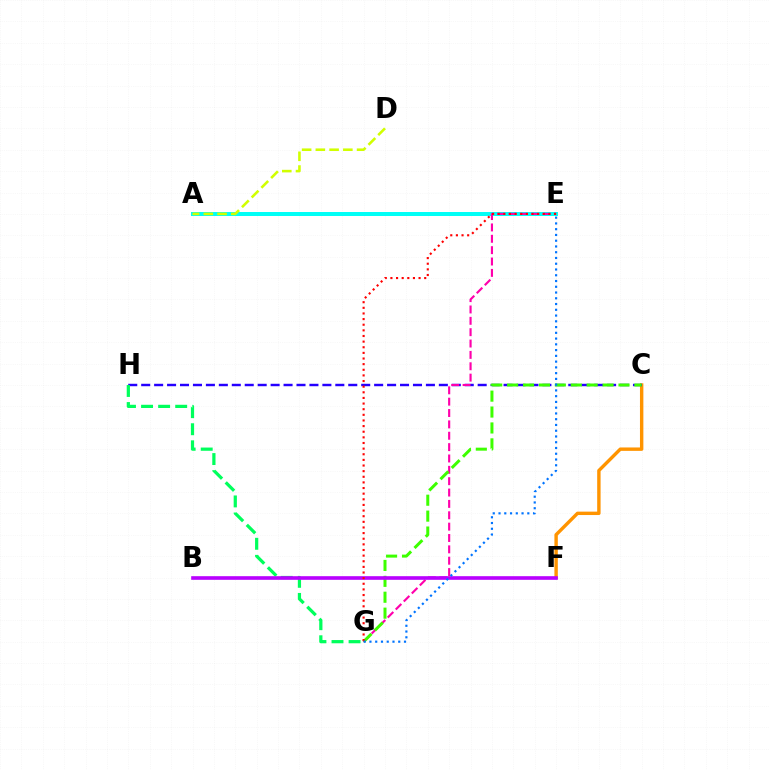{('C', 'F'): [{'color': '#ff9400', 'line_style': 'solid', 'thickness': 2.45}], ('A', 'E'): [{'color': '#00fff6', 'line_style': 'solid', 'thickness': 2.87}], ('C', 'H'): [{'color': '#2500ff', 'line_style': 'dashed', 'thickness': 1.76}], ('G', 'H'): [{'color': '#00ff5c', 'line_style': 'dashed', 'thickness': 2.32}], ('E', 'G'): [{'color': '#ff00ac', 'line_style': 'dashed', 'thickness': 1.54}, {'color': '#ff0000', 'line_style': 'dotted', 'thickness': 1.53}, {'color': '#0074ff', 'line_style': 'dotted', 'thickness': 1.56}], ('C', 'G'): [{'color': '#3dff00', 'line_style': 'dashed', 'thickness': 2.16}], ('B', 'F'): [{'color': '#b900ff', 'line_style': 'solid', 'thickness': 2.61}], ('A', 'D'): [{'color': '#d1ff00', 'line_style': 'dashed', 'thickness': 1.87}]}